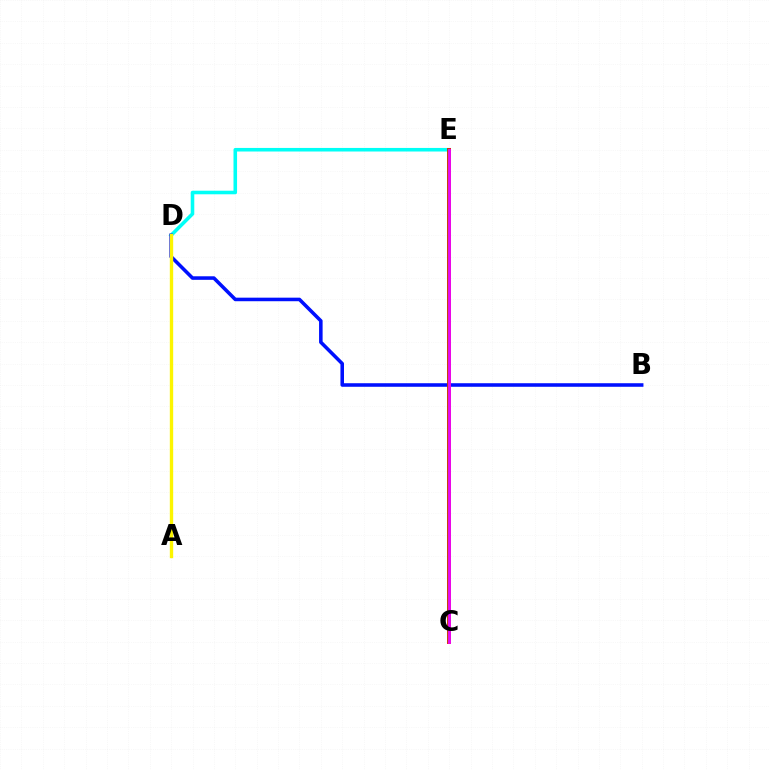{('D', 'E'): [{'color': '#00fff6', 'line_style': 'solid', 'thickness': 2.57}], ('B', 'D'): [{'color': '#0010ff', 'line_style': 'solid', 'thickness': 2.56}], ('C', 'E'): [{'color': '#ff0000', 'line_style': 'solid', 'thickness': 2.8}, {'color': '#08ff00', 'line_style': 'solid', 'thickness': 1.77}, {'color': '#ee00ff', 'line_style': 'solid', 'thickness': 2.02}], ('A', 'D'): [{'color': '#fcf500', 'line_style': 'solid', 'thickness': 2.42}]}